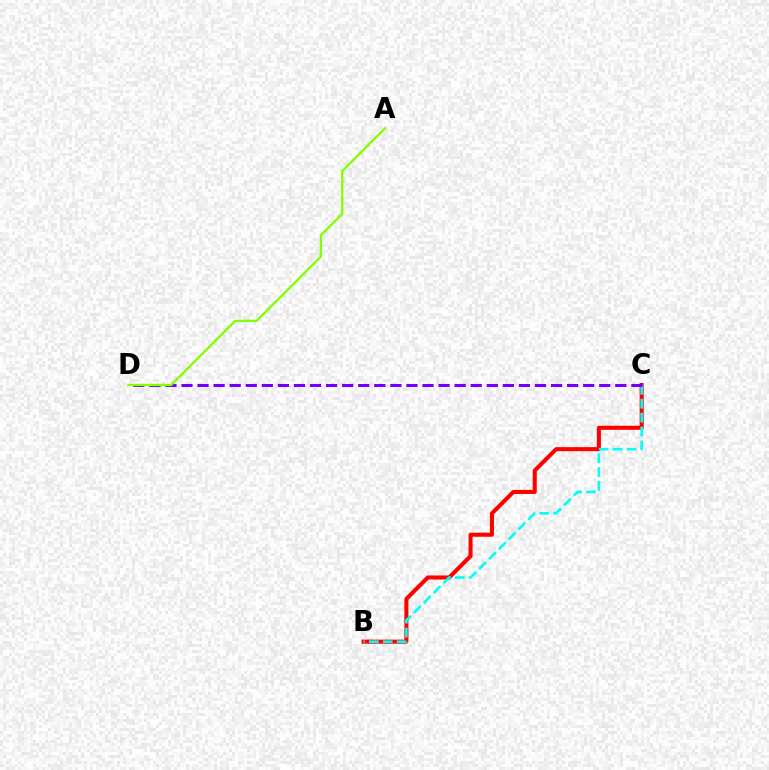{('B', 'C'): [{'color': '#ff0000', 'line_style': 'solid', 'thickness': 2.92}, {'color': '#00fff6', 'line_style': 'dashed', 'thickness': 1.89}], ('C', 'D'): [{'color': '#7200ff', 'line_style': 'dashed', 'thickness': 2.18}], ('A', 'D'): [{'color': '#84ff00', 'line_style': 'solid', 'thickness': 1.67}]}